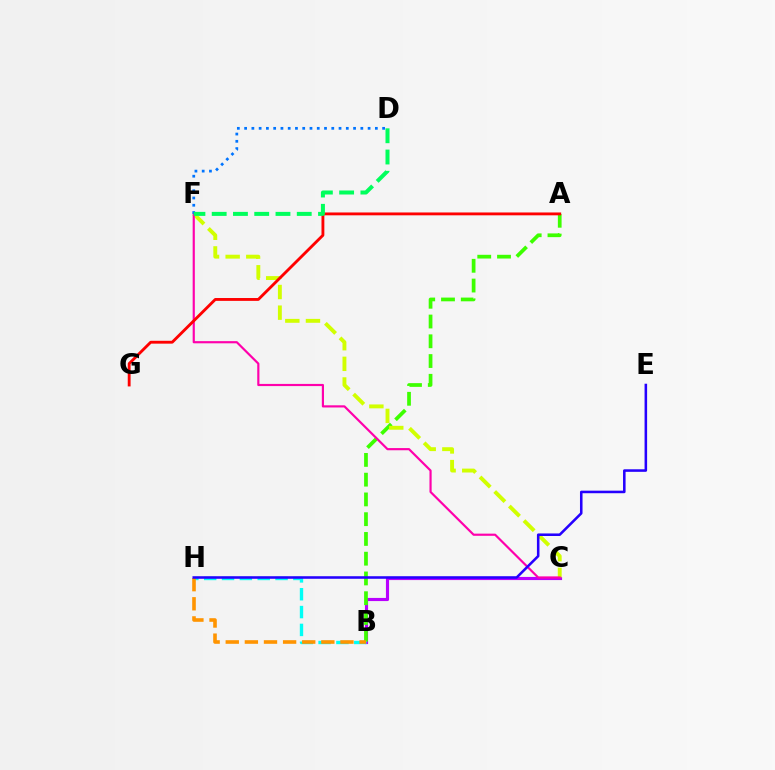{('B', 'C'): [{'color': '#b900ff', 'line_style': 'solid', 'thickness': 2.26}], ('A', 'B'): [{'color': '#3dff00', 'line_style': 'dashed', 'thickness': 2.68}], ('C', 'F'): [{'color': '#d1ff00', 'line_style': 'dashed', 'thickness': 2.8}, {'color': '#ff00ac', 'line_style': 'solid', 'thickness': 1.56}], ('B', 'H'): [{'color': '#00fff6', 'line_style': 'dashed', 'thickness': 2.42}, {'color': '#ff9400', 'line_style': 'dashed', 'thickness': 2.6}], ('A', 'G'): [{'color': '#ff0000', 'line_style': 'solid', 'thickness': 2.05}], ('D', 'F'): [{'color': '#0074ff', 'line_style': 'dotted', 'thickness': 1.97}, {'color': '#00ff5c', 'line_style': 'dashed', 'thickness': 2.89}], ('E', 'H'): [{'color': '#2500ff', 'line_style': 'solid', 'thickness': 1.84}]}